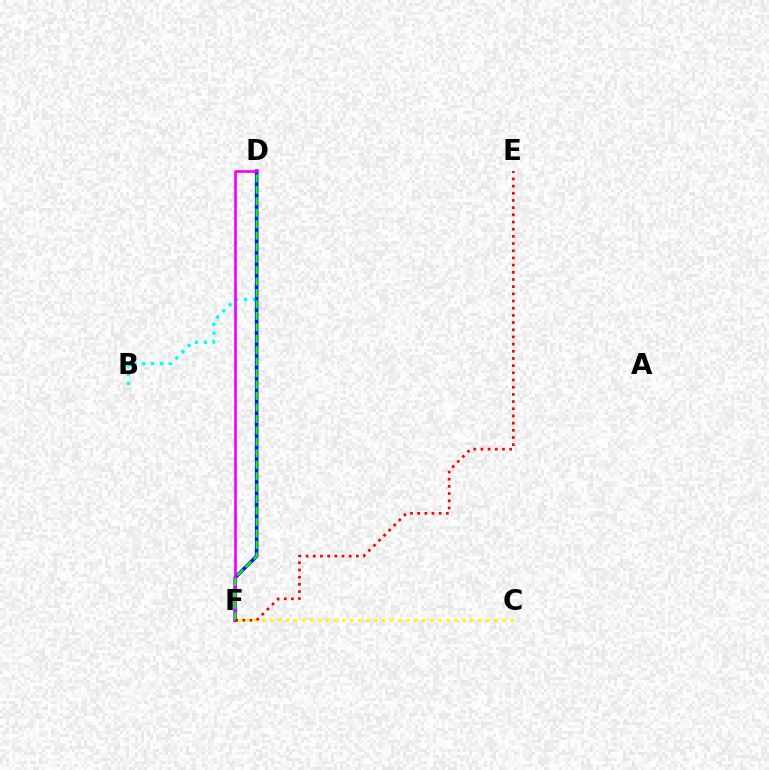{('B', 'D'): [{'color': '#00fff6', 'line_style': 'dotted', 'thickness': 2.39}], ('D', 'F'): [{'color': '#0010ff', 'line_style': 'solid', 'thickness': 2.56}, {'color': '#ee00ff', 'line_style': 'solid', 'thickness': 1.9}, {'color': '#08ff00', 'line_style': 'dashed', 'thickness': 1.56}], ('C', 'F'): [{'color': '#fcf500', 'line_style': 'dotted', 'thickness': 2.18}], ('E', 'F'): [{'color': '#ff0000', 'line_style': 'dotted', 'thickness': 1.95}]}